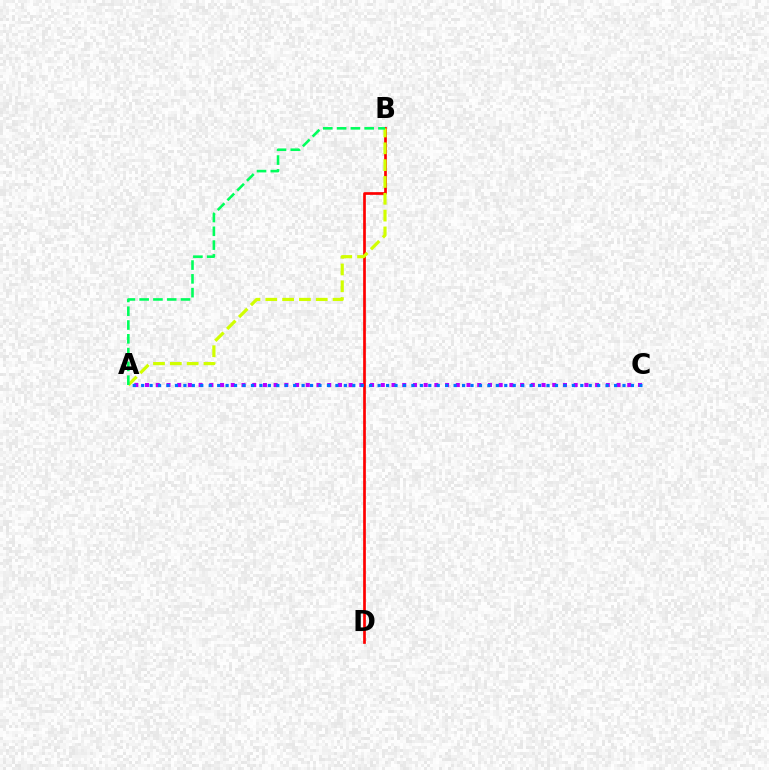{('A', 'C'): [{'color': '#b900ff', 'line_style': 'dotted', 'thickness': 2.91}, {'color': '#0074ff', 'line_style': 'dotted', 'thickness': 2.29}], ('B', 'D'): [{'color': '#ff0000', 'line_style': 'solid', 'thickness': 1.94}], ('A', 'B'): [{'color': '#d1ff00', 'line_style': 'dashed', 'thickness': 2.29}, {'color': '#00ff5c', 'line_style': 'dashed', 'thickness': 1.87}]}